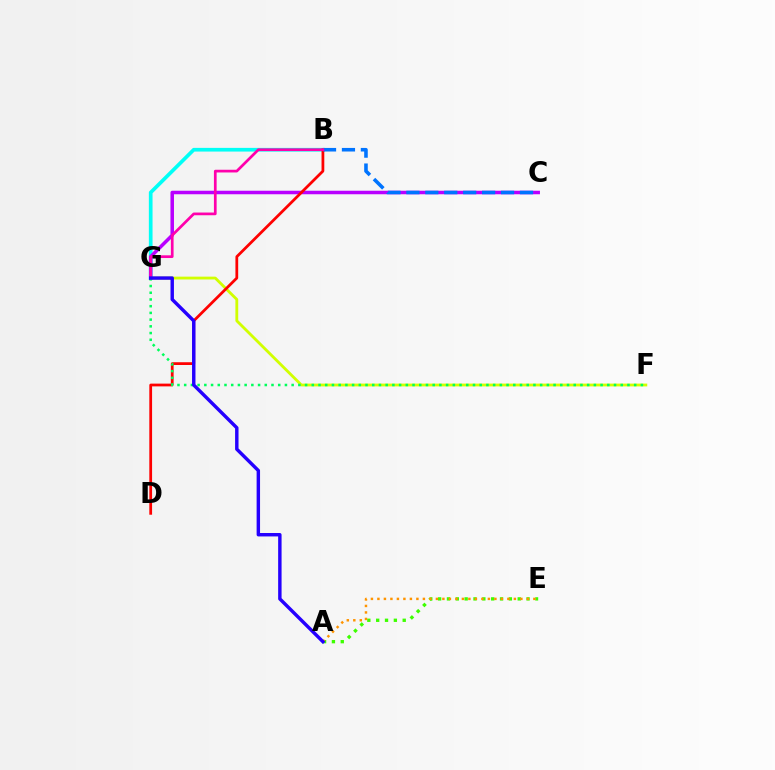{('B', 'G'): [{'color': '#00fff6', 'line_style': 'solid', 'thickness': 2.65}, {'color': '#ff00ac', 'line_style': 'solid', 'thickness': 1.95}], ('F', 'G'): [{'color': '#d1ff00', 'line_style': 'solid', 'thickness': 2.03}, {'color': '#00ff5c', 'line_style': 'dotted', 'thickness': 1.82}], ('C', 'G'): [{'color': '#b900ff', 'line_style': 'solid', 'thickness': 2.53}], ('B', 'D'): [{'color': '#ff0000', 'line_style': 'solid', 'thickness': 1.99}], ('B', 'C'): [{'color': '#0074ff', 'line_style': 'dashed', 'thickness': 2.57}], ('A', 'E'): [{'color': '#3dff00', 'line_style': 'dotted', 'thickness': 2.4}, {'color': '#ff9400', 'line_style': 'dotted', 'thickness': 1.77}], ('A', 'G'): [{'color': '#2500ff', 'line_style': 'solid', 'thickness': 2.47}]}